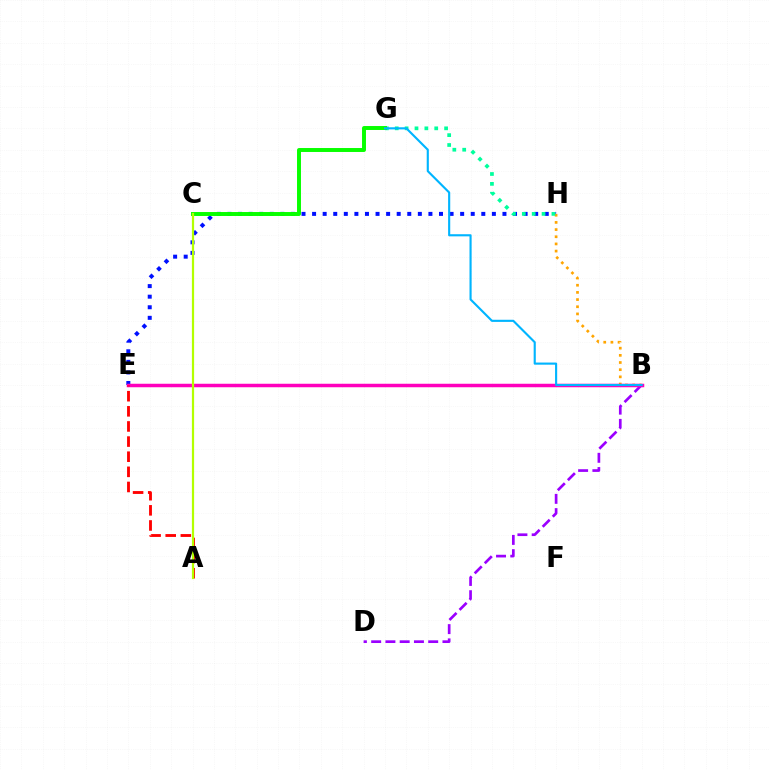{('B', 'D'): [{'color': '#9b00ff', 'line_style': 'dashed', 'thickness': 1.94}], ('E', 'H'): [{'color': '#0010ff', 'line_style': 'dotted', 'thickness': 2.87}], ('B', 'H'): [{'color': '#ffa500', 'line_style': 'dotted', 'thickness': 1.95}], ('B', 'E'): [{'color': '#ff00bd', 'line_style': 'solid', 'thickness': 2.52}], ('G', 'H'): [{'color': '#00ff9d', 'line_style': 'dotted', 'thickness': 2.68}], ('C', 'G'): [{'color': '#08ff00', 'line_style': 'solid', 'thickness': 2.84}], ('B', 'G'): [{'color': '#00b5ff', 'line_style': 'solid', 'thickness': 1.53}], ('A', 'E'): [{'color': '#ff0000', 'line_style': 'dashed', 'thickness': 2.05}], ('A', 'C'): [{'color': '#b3ff00', 'line_style': 'solid', 'thickness': 1.59}]}